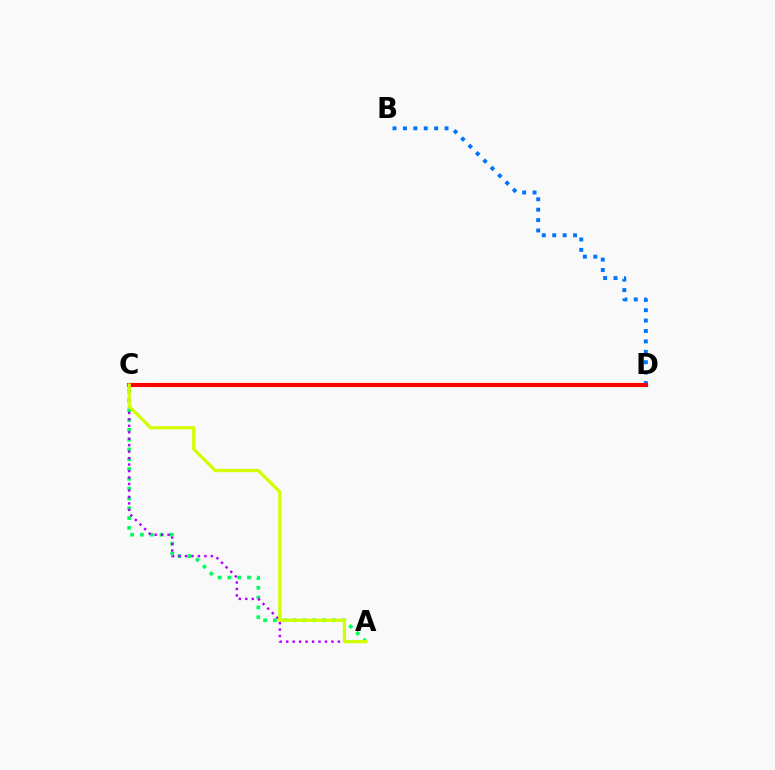{('A', 'C'): [{'color': '#00ff5c', 'line_style': 'dotted', 'thickness': 2.66}, {'color': '#b900ff', 'line_style': 'dotted', 'thickness': 1.76}, {'color': '#d1ff00', 'line_style': 'solid', 'thickness': 2.33}], ('B', 'D'): [{'color': '#0074ff', 'line_style': 'dotted', 'thickness': 2.83}], ('C', 'D'): [{'color': '#ff0000', 'line_style': 'solid', 'thickness': 2.97}]}